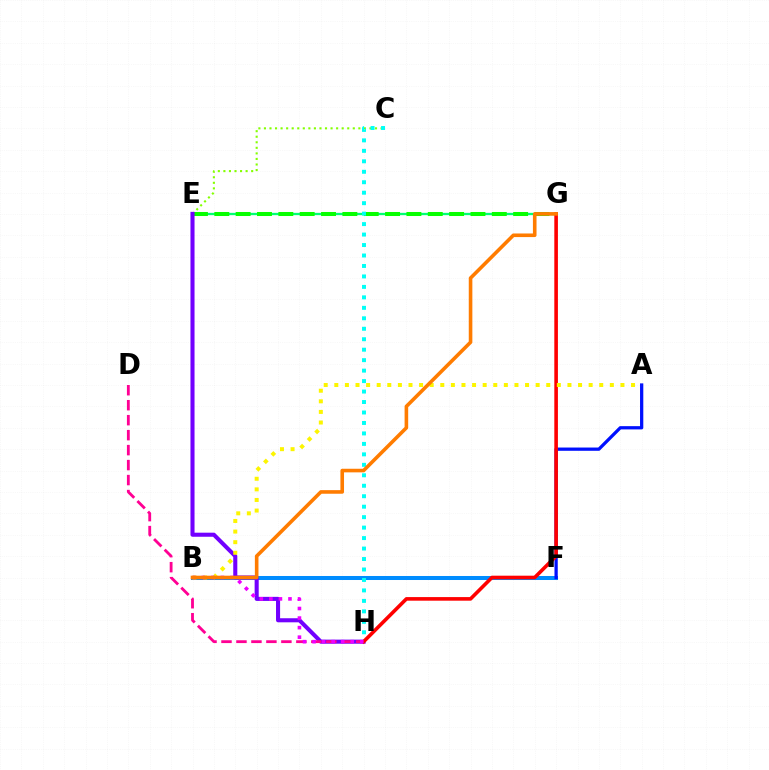{('E', 'G'): [{'color': '#00ff74', 'line_style': 'solid', 'thickness': 1.67}, {'color': '#08ff00', 'line_style': 'dashed', 'thickness': 2.9}], ('C', 'E'): [{'color': '#84ff00', 'line_style': 'dotted', 'thickness': 1.51}], ('B', 'F'): [{'color': '#008cff', 'line_style': 'solid', 'thickness': 2.89}], ('E', 'H'): [{'color': '#7200ff', 'line_style': 'solid', 'thickness': 2.93}], ('A', 'F'): [{'color': '#0010ff', 'line_style': 'solid', 'thickness': 2.35}], ('D', 'H'): [{'color': '#ff0094', 'line_style': 'dashed', 'thickness': 2.03}], ('C', 'H'): [{'color': '#00fff6', 'line_style': 'dotted', 'thickness': 2.84}], ('G', 'H'): [{'color': '#ff0000', 'line_style': 'solid', 'thickness': 2.6}], ('A', 'B'): [{'color': '#fcf500', 'line_style': 'dotted', 'thickness': 2.88}], ('B', 'H'): [{'color': '#ee00ff', 'line_style': 'dotted', 'thickness': 2.6}], ('B', 'G'): [{'color': '#ff7c00', 'line_style': 'solid', 'thickness': 2.59}]}